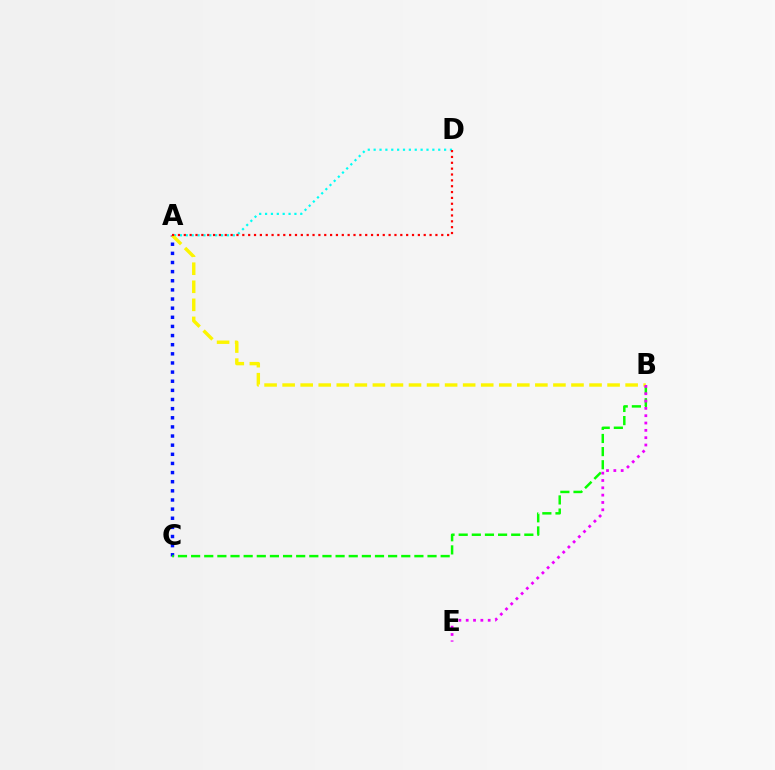{('A', 'D'): [{'color': '#00fff6', 'line_style': 'dotted', 'thickness': 1.6}, {'color': '#ff0000', 'line_style': 'dotted', 'thickness': 1.59}], ('A', 'C'): [{'color': '#0010ff', 'line_style': 'dotted', 'thickness': 2.48}], ('B', 'C'): [{'color': '#08ff00', 'line_style': 'dashed', 'thickness': 1.78}], ('A', 'B'): [{'color': '#fcf500', 'line_style': 'dashed', 'thickness': 2.45}], ('B', 'E'): [{'color': '#ee00ff', 'line_style': 'dotted', 'thickness': 1.99}]}